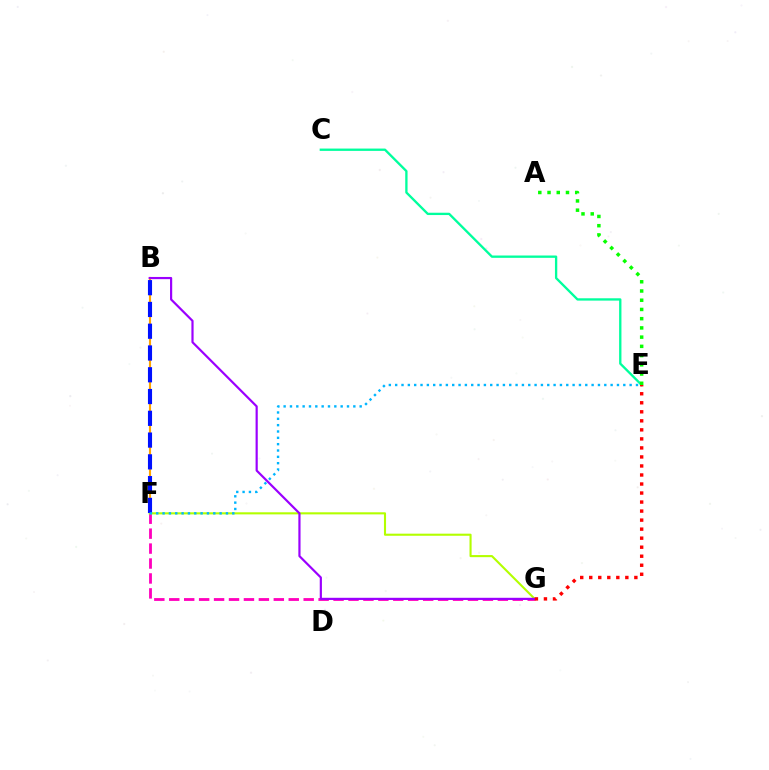{('B', 'F'): [{'color': '#ffa500', 'line_style': 'solid', 'thickness': 1.52}, {'color': '#0010ff', 'line_style': 'dashed', 'thickness': 2.96}], ('F', 'G'): [{'color': '#ff00bd', 'line_style': 'dashed', 'thickness': 2.03}, {'color': '#b3ff00', 'line_style': 'solid', 'thickness': 1.51}], ('C', 'E'): [{'color': '#00ff9d', 'line_style': 'solid', 'thickness': 1.68}], ('B', 'G'): [{'color': '#9b00ff', 'line_style': 'solid', 'thickness': 1.57}], ('E', 'G'): [{'color': '#ff0000', 'line_style': 'dotted', 'thickness': 2.45}], ('E', 'F'): [{'color': '#00b5ff', 'line_style': 'dotted', 'thickness': 1.72}], ('A', 'E'): [{'color': '#08ff00', 'line_style': 'dotted', 'thickness': 2.51}]}